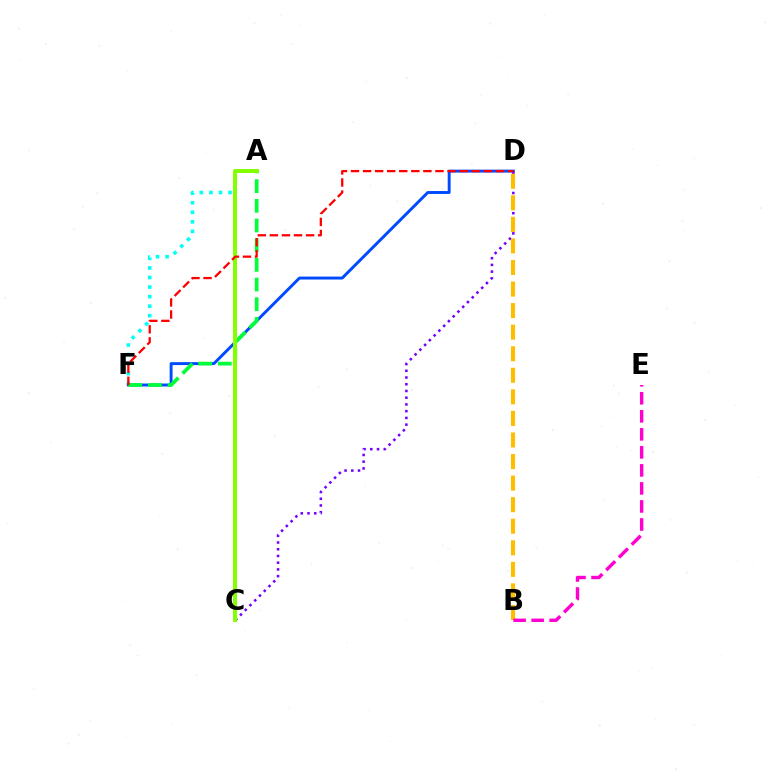{('A', 'F'): [{'color': '#00fff6', 'line_style': 'dotted', 'thickness': 2.59}, {'color': '#00ff39', 'line_style': 'dashed', 'thickness': 2.67}], ('D', 'F'): [{'color': '#004bff', 'line_style': 'solid', 'thickness': 2.11}, {'color': '#ff0000', 'line_style': 'dashed', 'thickness': 1.64}], ('C', 'D'): [{'color': '#7200ff', 'line_style': 'dotted', 'thickness': 1.83}], ('B', 'D'): [{'color': '#ffbd00', 'line_style': 'dashed', 'thickness': 2.93}], ('A', 'C'): [{'color': '#84ff00', 'line_style': 'solid', 'thickness': 2.86}], ('B', 'E'): [{'color': '#ff00cf', 'line_style': 'dashed', 'thickness': 2.45}]}